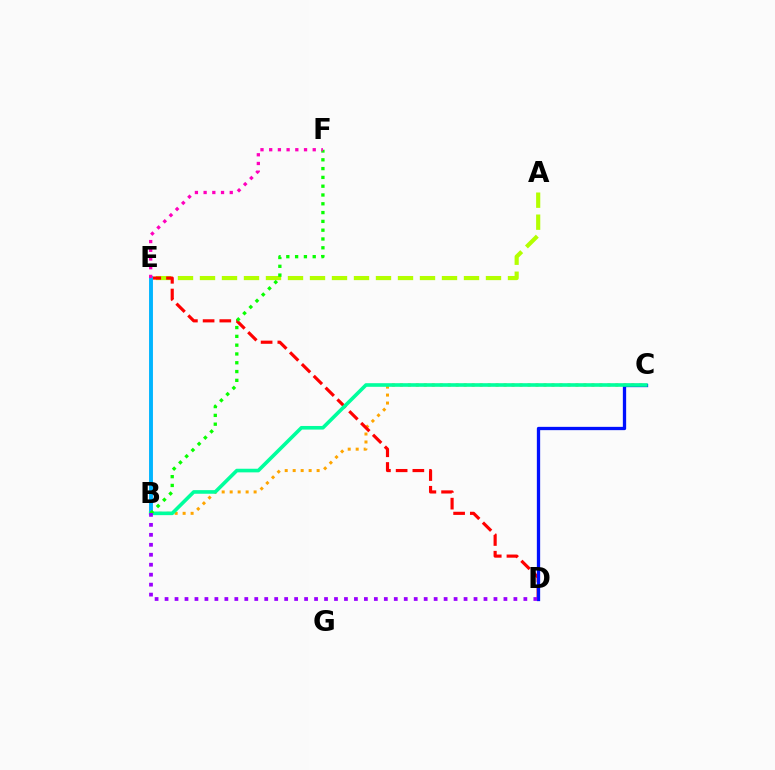{('A', 'E'): [{'color': '#b3ff00', 'line_style': 'dashed', 'thickness': 2.99}], ('B', 'C'): [{'color': '#ffa500', 'line_style': 'dotted', 'thickness': 2.17}, {'color': '#00ff9d', 'line_style': 'solid', 'thickness': 2.6}], ('D', 'E'): [{'color': '#ff0000', 'line_style': 'dashed', 'thickness': 2.27}], ('C', 'D'): [{'color': '#0010ff', 'line_style': 'solid', 'thickness': 2.37}], ('B', 'E'): [{'color': '#00b5ff', 'line_style': 'solid', 'thickness': 2.8}], ('B', 'F'): [{'color': '#08ff00', 'line_style': 'dotted', 'thickness': 2.39}], ('B', 'D'): [{'color': '#9b00ff', 'line_style': 'dotted', 'thickness': 2.71}], ('E', 'F'): [{'color': '#ff00bd', 'line_style': 'dotted', 'thickness': 2.37}]}